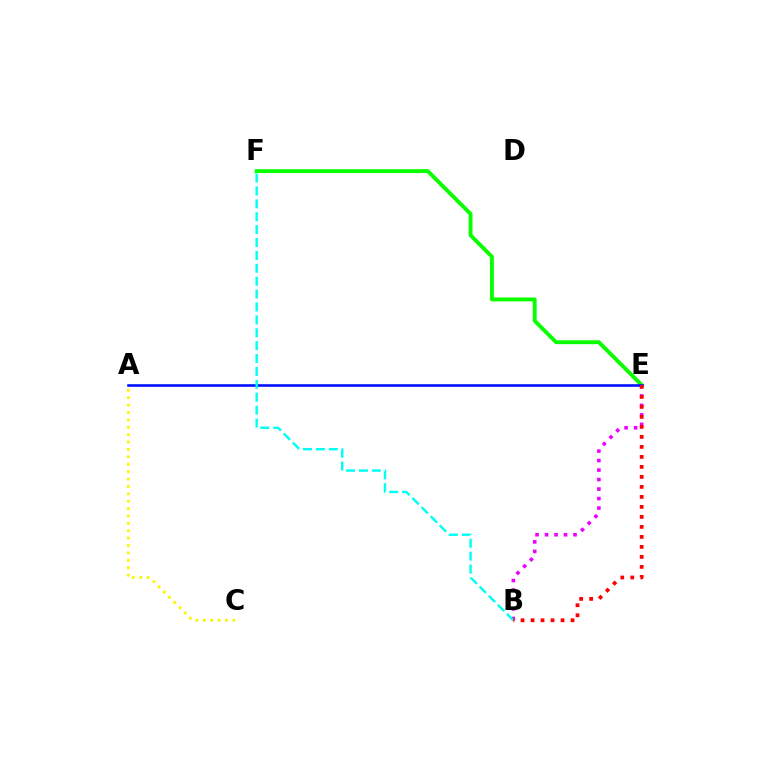{('E', 'F'): [{'color': '#08ff00', 'line_style': 'solid', 'thickness': 2.79}], ('B', 'E'): [{'color': '#ee00ff', 'line_style': 'dotted', 'thickness': 2.58}, {'color': '#ff0000', 'line_style': 'dotted', 'thickness': 2.72}], ('A', 'C'): [{'color': '#fcf500', 'line_style': 'dotted', 'thickness': 2.01}], ('A', 'E'): [{'color': '#0010ff', 'line_style': 'solid', 'thickness': 1.86}], ('B', 'F'): [{'color': '#00fff6', 'line_style': 'dashed', 'thickness': 1.75}]}